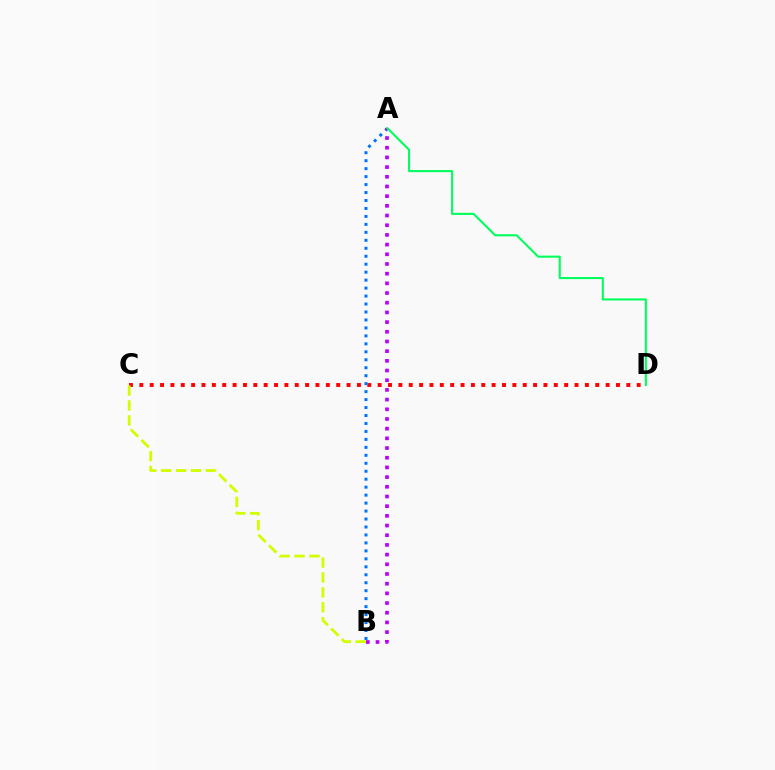{('C', 'D'): [{'color': '#ff0000', 'line_style': 'dotted', 'thickness': 2.82}], ('A', 'B'): [{'color': '#0074ff', 'line_style': 'dotted', 'thickness': 2.16}, {'color': '#b900ff', 'line_style': 'dotted', 'thickness': 2.63}], ('B', 'C'): [{'color': '#d1ff00', 'line_style': 'dashed', 'thickness': 2.03}], ('A', 'D'): [{'color': '#00ff5c', 'line_style': 'solid', 'thickness': 1.51}]}